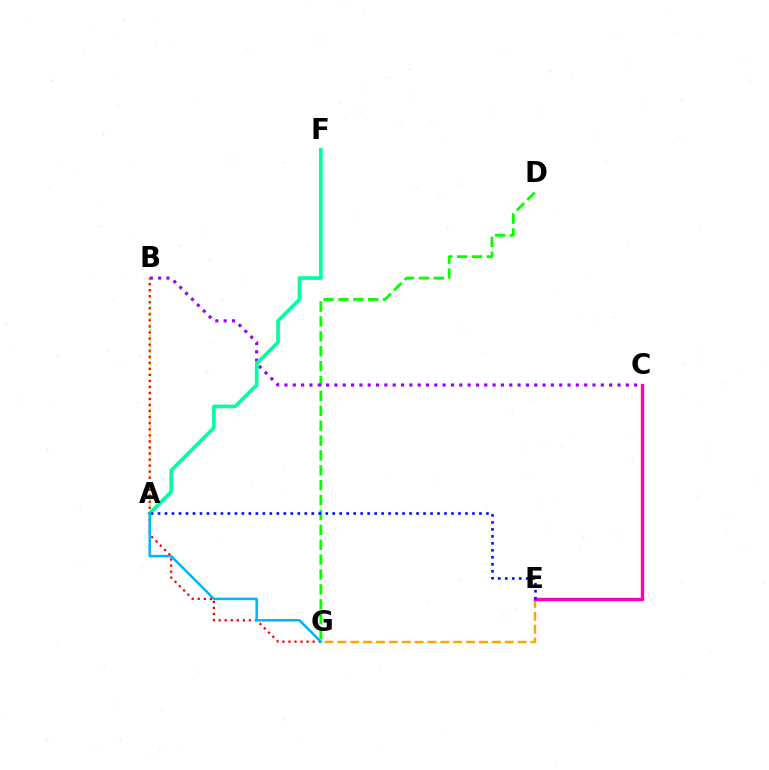{('E', 'G'): [{'color': '#ffa500', 'line_style': 'dashed', 'thickness': 1.75}], ('A', 'B'): [{'color': '#b3ff00', 'line_style': 'dotted', 'thickness': 1.54}], ('D', 'G'): [{'color': '#08ff00', 'line_style': 'dashed', 'thickness': 2.02}], ('C', 'E'): [{'color': '#ff00bd', 'line_style': 'solid', 'thickness': 2.41}], ('B', 'G'): [{'color': '#ff0000', 'line_style': 'dotted', 'thickness': 1.64}], ('B', 'C'): [{'color': '#9b00ff', 'line_style': 'dotted', 'thickness': 2.26}], ('A', 'F'): [{'color': '#00ff9d', 'line_style': 'solid', 'thickness': 2.64}], ('A', 'E'): [{'color': '#0010ff', 'line_style': 'dotted', 'thickness': 1.9}], ('A', 'G'): [{'color': '#00b5ff', 'line_style': 'solid', 'thickness': 1.81}]}